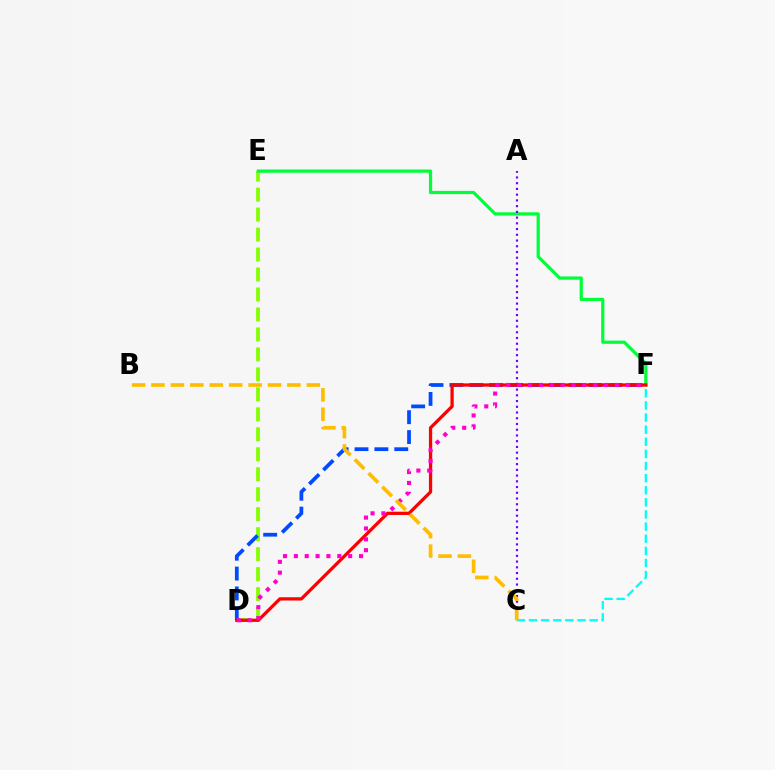{('D', 'E'): [{'color': '#84ff00', 'line_style': 'dashed', 'thickness': 2.71}], ('E', 'F'): [{'color': '#00ff39', 'line_style': 'solid', 'thickness': 2.32}], ('A', 'C'): [{'color': '#7200ff', 'line_style': 'dotted', 'thickness': 1.56}], ('C', 'F'): [{'color': '#00fff6', 'line_style': 'dashed', 'thickness': 1.65}], ('D', 'F'): [{'color': '#004bff', 'line_style': 'dashed', 'thickness': 2.7}, {'color': '#ff0000', 'line_style': 'solid', 'thickness': 2.35}, {'color': '#ff00cf', 'line_style': 'dotted', 'thickness': 2.95}], ('B', 'C'): [{'color': '#ffbd00', 'line_style': 'dashed', 'thickness': 2.64}]}